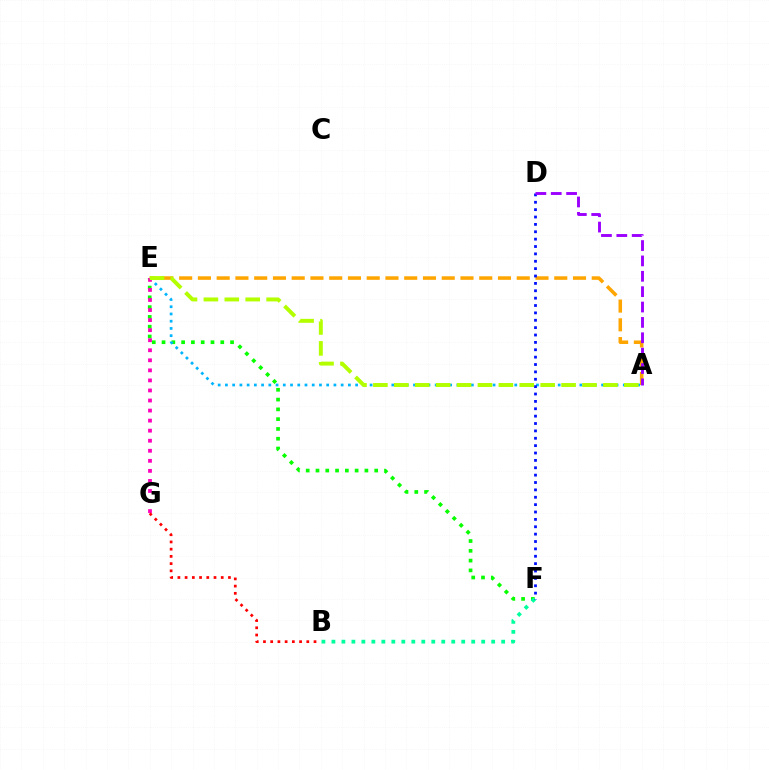{('A', 'E'): [{'color': '#ffa500', 'line_style': 'dashed', 'thickness': 2.55}, {'color': '#00b5ff', 'line_style': 'dotted', 'thickness': 1.97}, {'color': '#b3ff00', 'line_style': 'dashed', 'thickness': 2.84}], ('E', 'F'): [{'color': '#08ff00', 'line_style': 'dotted', 'thickness': 2.66}], ('B', 'F'): [{'color': '#00ff9d', 'line_style': 'dotted', 'thickness': 2.71}], ('D', 'F'): [{'color': '#0010ff', 'line_style': 'dotted', 'thickness': 2.0}], ('E', 'G'): [{'color': '#ff00bd', 'line_style': 'dotted', 'thickness': 2.73}], ('B', 'G'): [{'color': '#ff0000', 'line_style': 'dotted', 'thickness': 1.96}], ('A', 'D'): [{'color': '#9b00ff', 'line_style': 'dashed', 'thickness': 2.09}]}